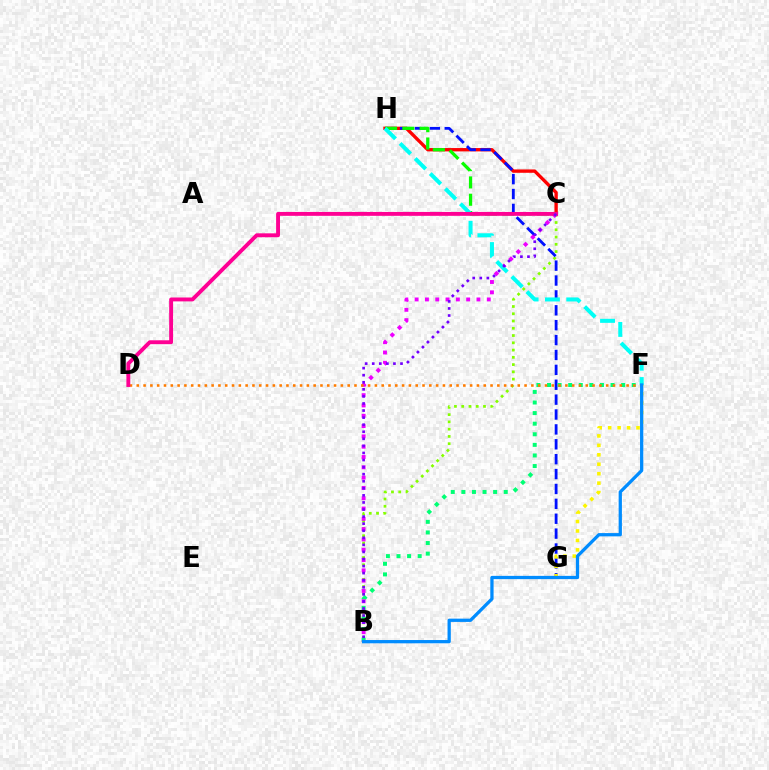{('B', 'C'): [{'color': '#84ff00', 'line_style': 'dotted', 'thickness': 1.97}, {'color': '#ee00ff', 'line_style': 'dotted', 'thickness': 2.8}, {'color': '#7200ff', 'line_style': 'dotted', 'thickness': 1.92}], ('C', 'H'): [{'color': '#ff0000', 'line_style': 'solid', 'thickness': 2.41}, {'color': '#08ff00', 'line_style': 'dashed', 'thickness': 2.35}], ('G', 'H'): [{'color': '#0010ff', 'line_style': 'dashed', 'thickness': 2.02}], ('F', 'G'): [{'color': '#fcf500', 'line_style': 'dotted', 'thickness': 2.57}], ('B', 'F'): [{'color': '#00ff74', 'line_style': 'dotted', 'thickness': 2.88}, {'color': '#008cff', 'line_style': 'solid', 'thickness': 2.35}], ('F', 'H'): [{'color': '#00fff6', 'line_style': 'dashed', 'thickness': 2.9}], ('D', 'F'): [{'color': '#ff7c00', 'line_style': 'dotted', 'thickness': 1.85}], ('C', 'D'): [{'color': '#ff0094', 'line_style': 'solid', 'thickness': 2.8}]}